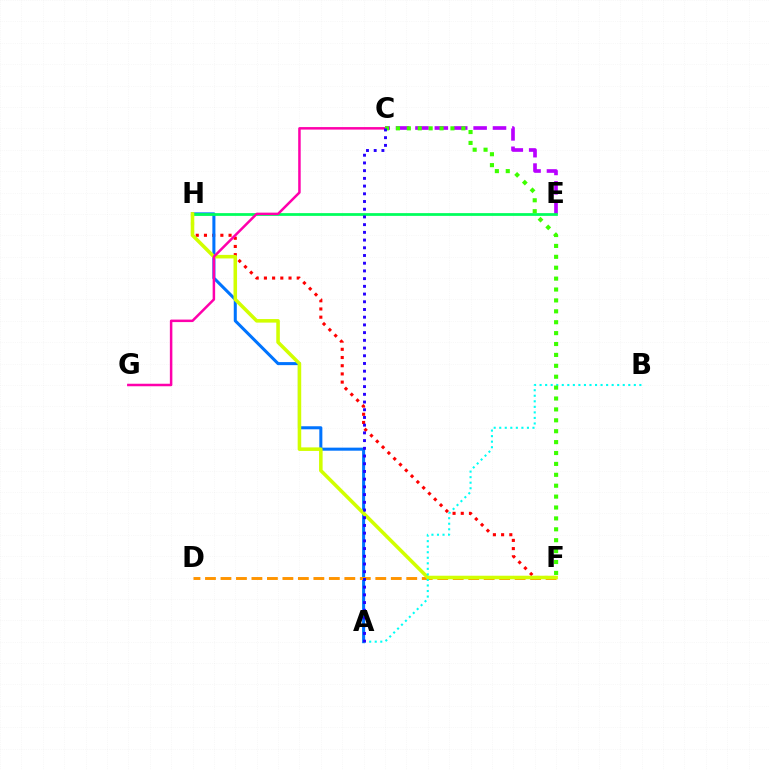{('C', 'E'): [{'color': '#b900ff', 'line_style': 'dashed', 'thickness': 2.63}], ('F', 'H'): [{'color': '#ff0000', 'line_style': 'dotted', 'thickness': 2.23}, {'color': '#d1ff00', 'line_style': 'solid', 'thickness': 2.56}], ('A', 'H'): [{'color': '#0074ff', 'line_style': 'solid', 'thickness': 2.19}], ('E', 'H'): [{'color': '#00ff5c', 'line_style': 'solid', 'thickness': 1.99}], ('D', 'F'): [{'color': '#ff9400', 'line_style': 'dashed', 'thickness': 2.1}], ('C', 'G'): [{'color': '#ff00ac', 'line_style': 'solid', 'thickness': 1.8}], ('A', 'B'): [{'color': '#00fff6', 'line_style': 'dotted', 'thickness': 1.51}], ('C', 'F'): [{'color': '#3dff00', 'line_style': 'dotted', 'thickness': 2.96}], ('A', 'C'): [{'color': '#2500ff', 'line_style': 'dotted', 'thickness': 2.1}]}